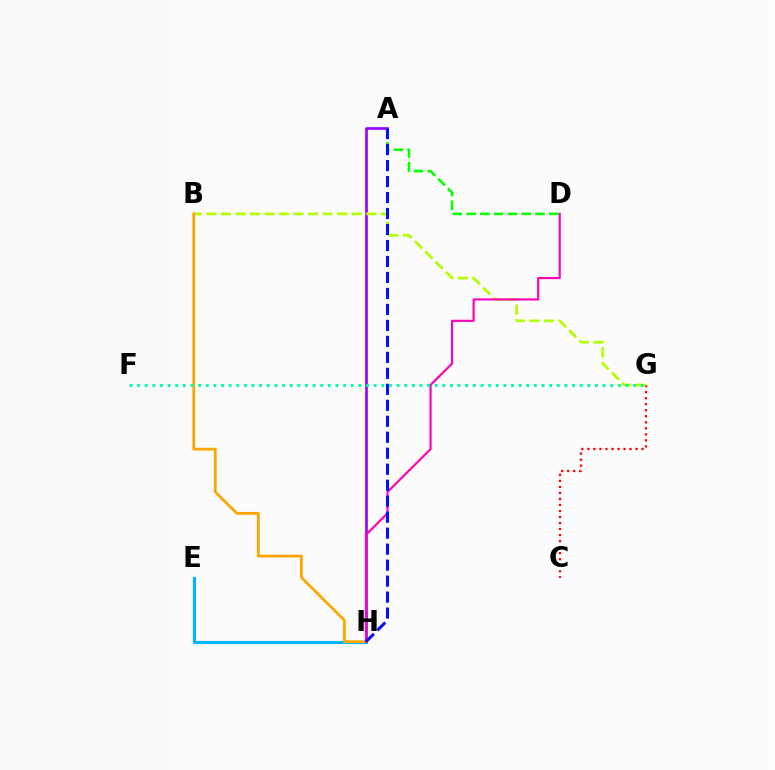{('A', 'H'): [{'color': '#9b00ff', 'line_style': 'solid', 'thickness': 1.91}, {'color': '#0010ff', 'line_style': 'dashed', 'thickness': 2.17}], ('C', 'G'): [{'color': '#ff0000', 'line_style': 'dotted', 'thickness': 1.64}], ('B', 'G'): [{'color': '#b3ff00', 'line_style': 'dashed', 'thickness': 1.97}], ('E', 'H'): [{'color': '#00b5ff', 'line_style': 'solid', 'thickness': 2.25}], ('B', 'H'): [{'color': '#ffa500', 'line_style': 'solid', 'thickness': 2.0}], ('A', 'D'): [{'color': '#08ff00', 'line_style': 'dashed', 'thickness': 1.87}], ('D', 'H'): [{'color': '#ff00bd', 'line_style': 'solid', 'thickness': 1.57}], ('F', 'G'): [{'color': '#00ff9d', 'line_style': 'dotted', 'thickness': 2.07}]}